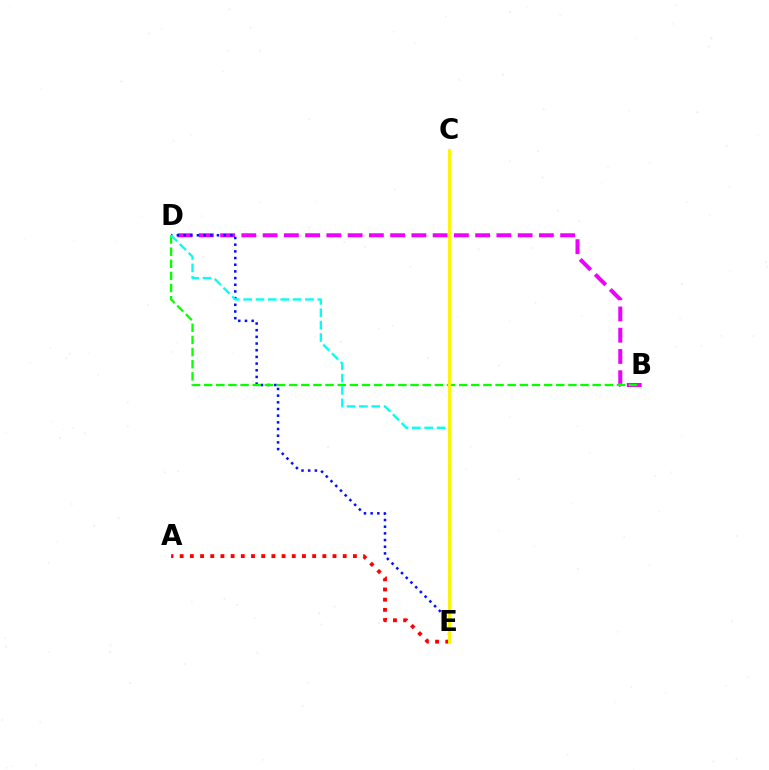{('B', 'D'): [{'color': '#ee00ff', 'line_style': 'dashed', 'thickness': 2.89}, {'color': '#08ff00', 'line_style': 'dashed', 'thickness': 1.65}], ('D', 'E'): [{'color': '#0010ff', 'line_style': 'dotted', 'thickness': 1.82}, {'color': '#00fff6', 'line_style': 'dashed', 'thickness': 1.68}], ('A', 'E'): [{'color': '#ff0000', 'line_style': 'dotted', 'thickness': 2.77}], ('C', 'E'): [{'color': '#fcf500', 'line_style': 'solid', 'thickness': 2.11}]}